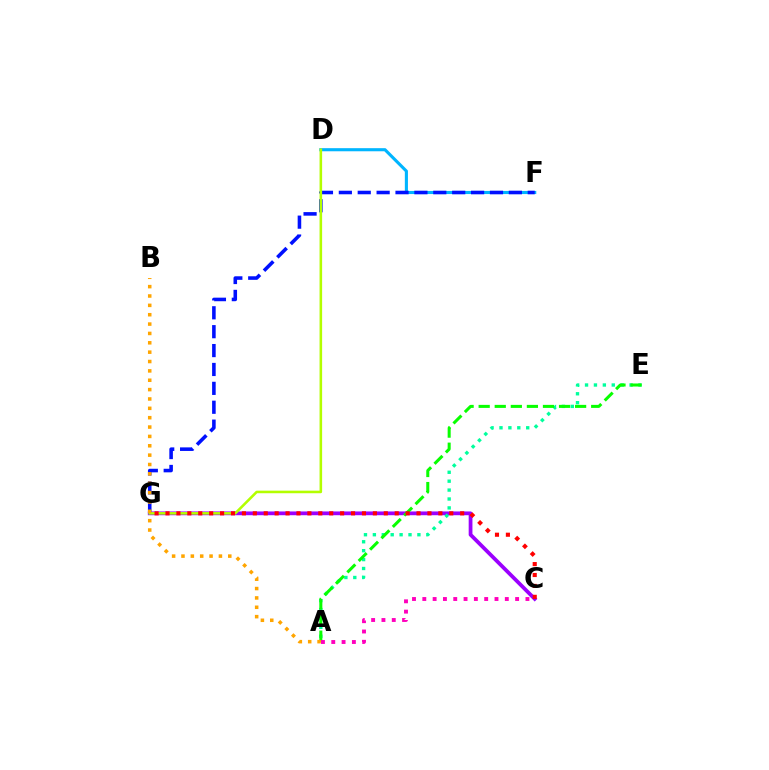{('D', 'F'): [{'color': '#00b5ff', 'line_style': 'solid', 'thickness': 2.23}], ('C', 'G'): [{'color': '#9b00ff', 'line_style': 'solid', 'thickness': 2.71}, {'color': '#ff0000', 'line_style': 'dotted', 'thickness': 2.97}], ('F', 'G'): [{'color': '#0010ff', 'line_style': 'dashed', 'thickness': 2.57}], ('A', 'E'): [{'color': '#00ff9d', 'line_style': 'dotted', 'thickness': 2.42}, {'color': '#08ff00', 'line_style': 'dashed', 'thickness': 2.18}], ('D', 'G'): [{'color': '#b3ff00', 'line_style': 'solid', 'thickness': 1.85}], ('A', 'B'): [{'color': '#ffa500', 'line_style': 'dotted', 'thickness': 2.54}], ('A', 'C'): [{'color': '#ff00bd', 'line_style': 'dotted', 'thickness': 2.8}]}